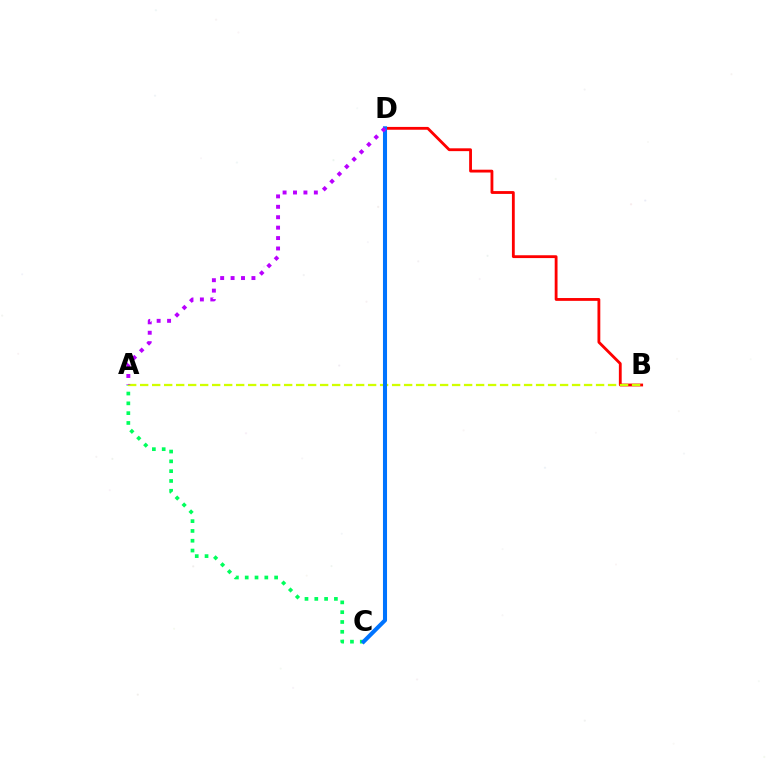{('B', 'D'): [{'color': '#ff0000', 'line_style': 'solid', 'thickness': 2.03}], ('A', 'C'): [{'color': '#00ff5c', 'line_style': 'dotted', 'thickness': 2.66}], ('A', 'B'): [{'color': '#d1ff00', 'line_style': 'dashed', 'thickness': 1.63}], ('C', 'D'): [{'color': '#0074ff', 'line_style': 'solid', 'thickness': 2.93}], ('A', 'D'): [{'color': '#b900ff', 'line_style': 'dotted', 'thickness': 2.83}]}